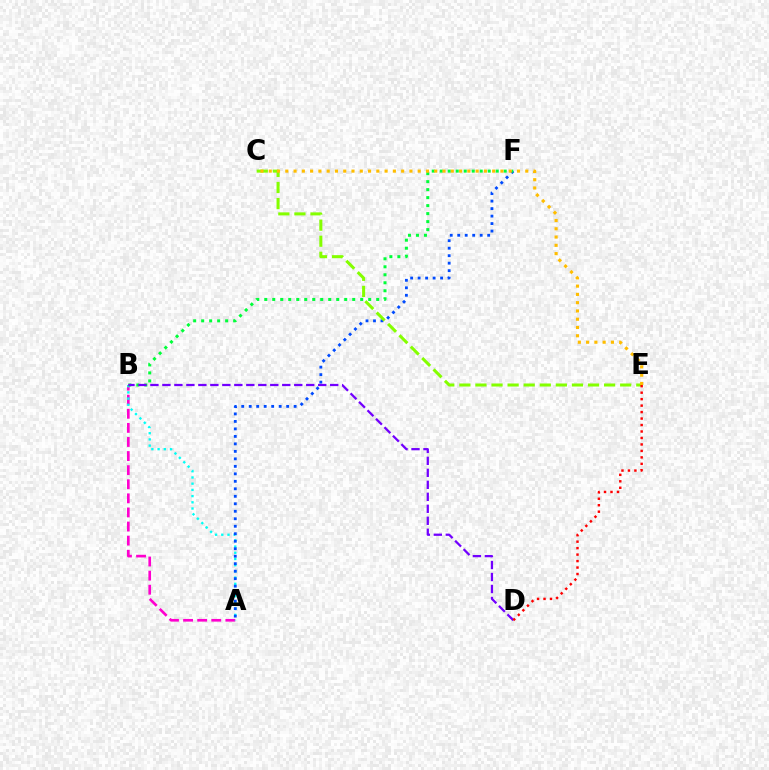{('A', 'B'): [{'color': '#ff00cf', 'line_style': 'dashed', 'thickness': 1.91}, {'color': '#00fff6', 'line_style': 'dotted', 'thickness': 1.69}], ('A', 'F'): [{'color': '#004bff', 'line_style': 'dotted', 'thickness': 2.03}], ('B', 'F'): [{'color': '#00ff39', 'line_style': 'dotted', 'thickness': 2.17}], ('B', 'D'): [{'color': '#7200ff', 'line_style': 'dashed', 'thickness': 1.63}], ('C', 'E'): [{'color': '#84ff00', 'line_style': 'dashed', 'thickness': 2.18}, {'color': '#ffbd00', 'line_style': 'dotted', 'thickness': 2.25}], ('D', 'E'): [{'color': '#ff0000', 'line_style': 'dotted', 'thickness': 1.76}]}